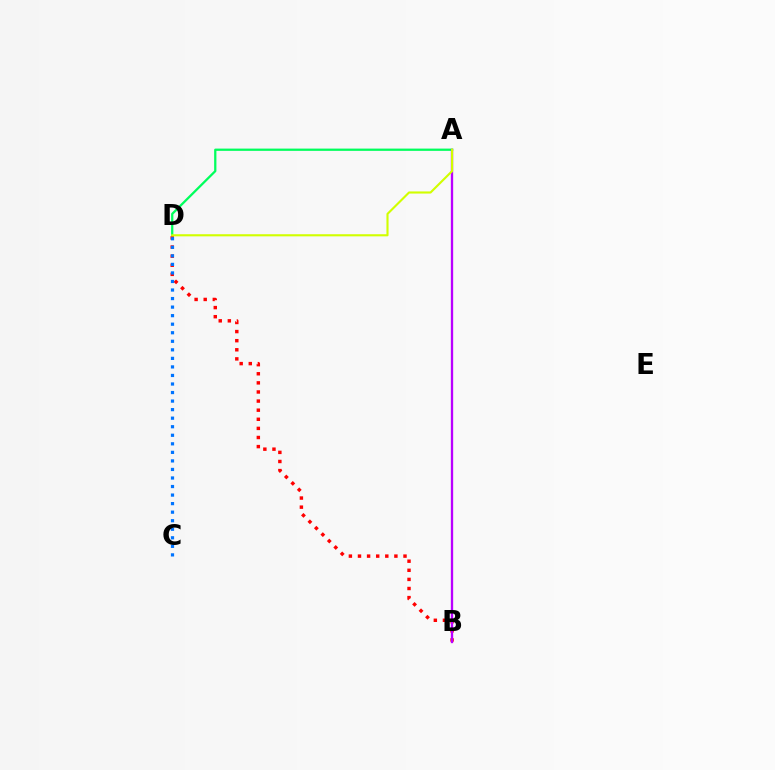{('A', 'D'): [{'color': '#00ff5c', 'line_style': 'solid', 'thickness': 1.63}, {'color': '#d1ff00', 'line_style': 'solid', 'thickness': 1.53}], ('B', 'D'): [{'color': '#ff0000', 'line_style': 'dotted', 'thickness': 2.47}], ('C', 'D'): [{'color': '#0074ff', 'line_style': 'dotted', 'thickness': 2.32}], ('A', 'B'): [{'color': '#b900ff', 'line_style': 'solid', 'thickness': 1.67}]}